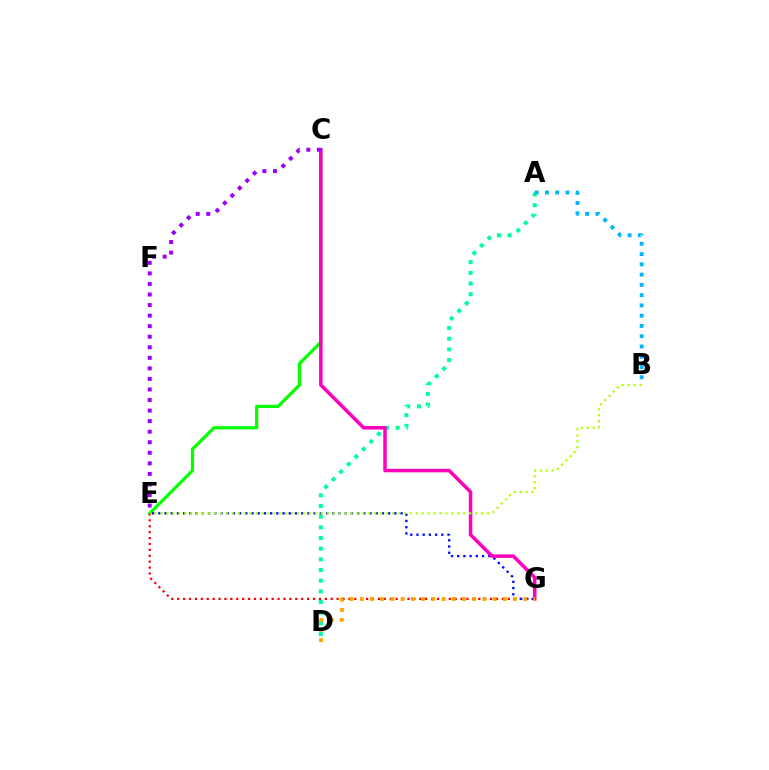{('A', 'D'): [{'color': '#00ff9d', 'line_style': 'dotted', 'thickness': 2.9}], ('C', 'E'): [{'color': '#08ff00', 'line_style': 'solid', 'thickness': 2.33}, {'color': '#9b00ff', 'line_style': 'dotted', 'thickness': 2.87}], ('E', 'G'): [{'color': '#ff0000', 'line_style': 'dotted', 'thickness': 1.6}, {'color': '#0010ff', 'line_style': 'dotted', 'thickness': 1.69}], ('C', 'G'): [{'color': '#ff00bd', 'line_style': 'solid', 'thickness': 2.53}], ('A', 'B'): [{'color': '#00b5ff', 'line_style': 'dotted', 'thickness': 2.79}], ('D', 'G'): [{'color': '#ffa500', 'line_style': 'dotted', 'thickness': 2.78}], ('B', 'E'): [{'color': '#b3ff00', 'line_style': 'dotted', 'thickness': 1.61}]}